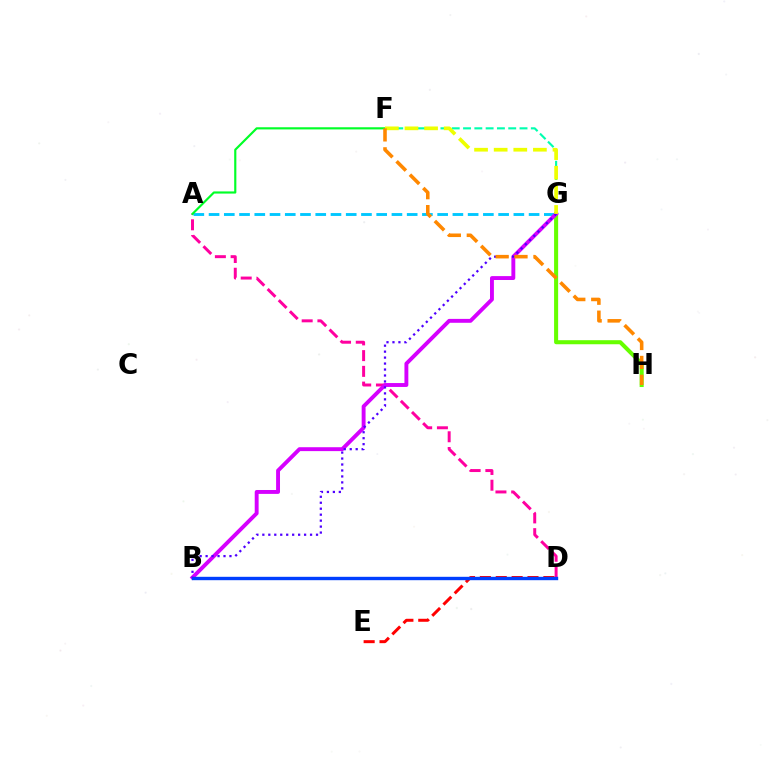{('A', 'D'): [{'color': '#ff00a0', 'line_style': 'dashed', 'thickness': 2.14}], ('F', 'G'): [{'color': '#00ffaf', 'line_style': 'dashed', 'thickness': 1.53}, {'color': '#eeff00', 'line_style': 'dashed', 'thickness': 2.66}], ('G', 'H'): [{'color': '#66ff00', 'line_style': 'solid', 'thickness': 2.92}], ('A', 'G'): [{'color': '#00c7ff', 'line_style': 'dashed', 'thickness': 2.07}], ('A', 'F'): [{'color': '#00ff27', 'line_style': 'solid', 'thickness': 1.56}], ('B', 'G'): [{'color': '#d600ff', 'line_style': 'solid', 'thickness': 2.81}, {'color': '#4f00ff', 'line_style': 'dotted', 'thickness': 1.62}], ('D', 'E'): [{'color': '#ff0000', 'line_style': 'dashed', 'thickness': 2.16}], ('B', 'D'): [{'color': '#003fff', 'line_style': 'solid', 'thickness': 2.44}], ('F', 'H'): [{'color': '#ff8800', 'line_style': 'dashed', 'thickness': 2.56}]}